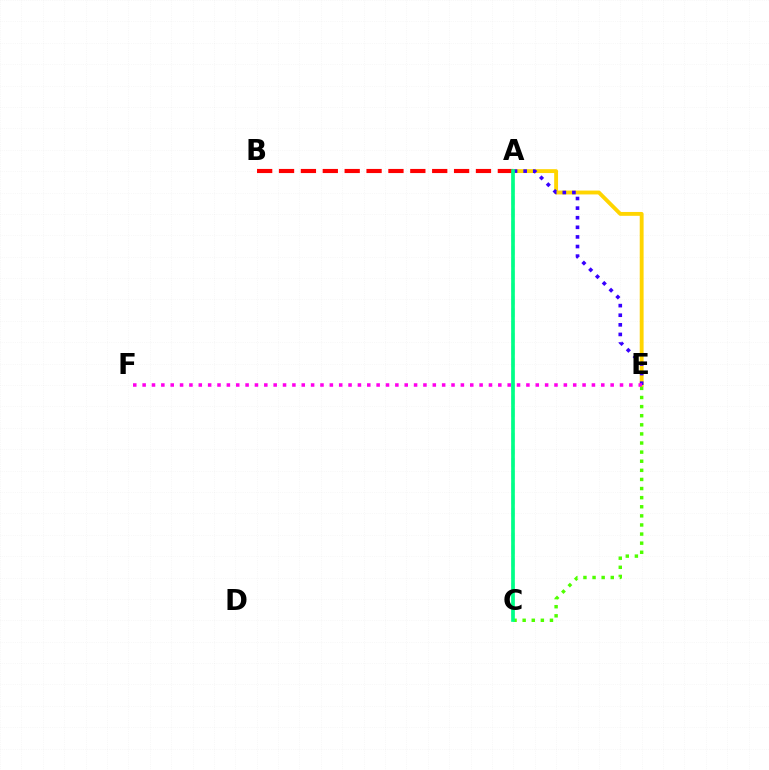{('A', 'E'): [{'color': '#ffd500', 'line_style': 'solid', 'thickness': 2.78}, {'color': '#3700ff', 'line_style': 'dotted', 'thickness': 2.61}], ('E', 'F'): [{'color': '#ff00ed', 'line_style': 'dotted', 'thickness': 2.54}], ('C', 'E'): [{'color': '#4fff00', 'line_style': 'dotted', 'thickness': 2.47}], ('A', 'C'): [{'color': '#009eff', 'line_style': 'dashed', 'thickness': 1.7}, {'color': '#00ff86', 'line_style': 'solid', 'thickness': 2.65}], ('A', 'B'): [{'color': '#ff0000', 'line_style': 'dashed', 'thickness': 2.97}]}